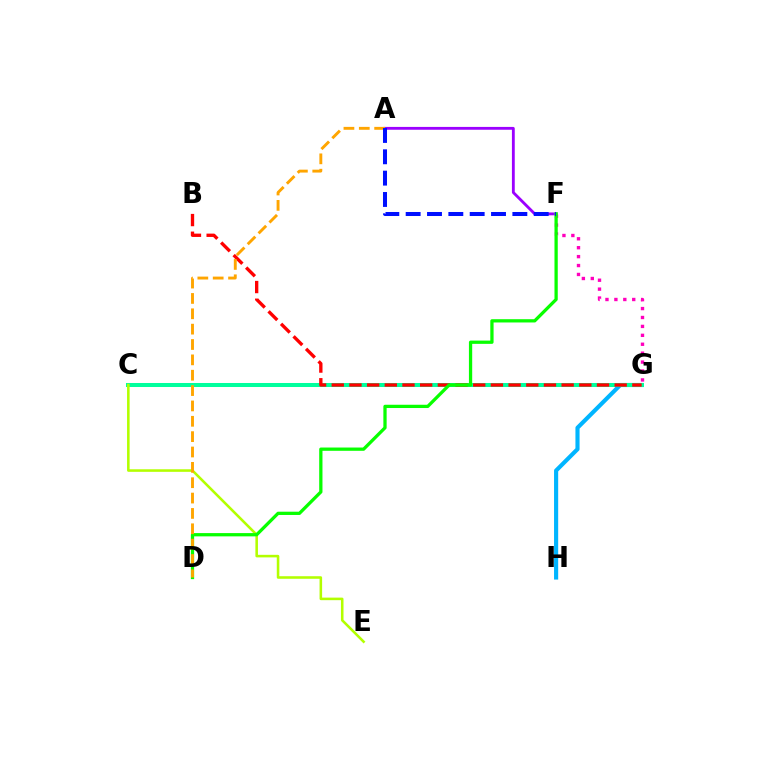{('G', 'H'): [{'color': '#00b5ff', 'line_style': 'solid', 'thickness': 2.98}], ('F', 'G'): [{'color': '#ff00bd', 'line_style': 'dotted', 'thickness': 2.42}], ('C', 'G'): [{'color': '#00ff9d', 'line_style': 'solid', 'thickness': 2.89}], ('B', 'G'): [{'color': '#ff0000', 'line_style': 'dashed', 'thickness': 2.4}], ('C', 'E'): [{'color': '#b3ff00', 'line_style': 'solid', 'thickness': 1.84}], ('A', 'F'): [{'color': '#9b00ff', 'line_style': 'solid', 'thickness': 2.04}, {'color': '#0010ff', 'line_style': 'dashed', 'thickness': 2.9}], ('D', 'F'): [{'color': '#08ff00', 'line_style': 'solid', 'thickness': 2.35}], ('A', 'D'): [{'color': '#ffa500', 'line_style': 'dashed', 'thickness': 2.09}]}